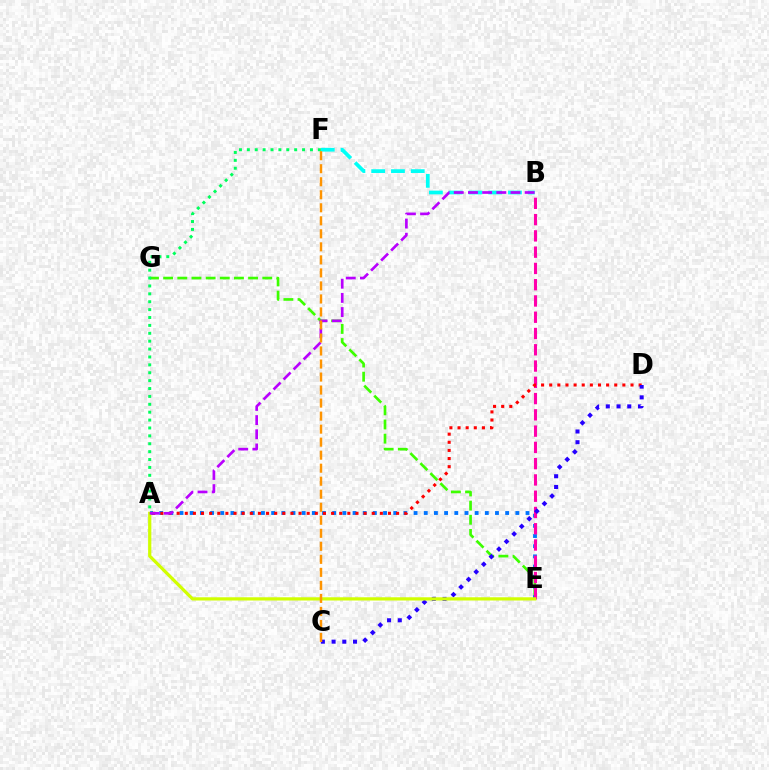{('E', 'G'): [{'color': '#3dff00', 'line_style': 'dashed', 'thickness': 1.92}], ('A', 'E'): [{'color': '#0074ff', 'line_style': 'dotted', 'thickness': 2.76}, {'color': '#d1ff00', 'line_style': 'solid', 'thickness': 2.32}], ('B', 'E'): [{'color': '#ff00ac', 'line_style': 'dashed', 'thickness': 2.21}], ('A', 'D'): [{'color': '#ff0000', 'line_style': 'dotted', 'thickness': 2.21}], ('C', 'D'): [{'color': '#2500ff', 'line_style': 'dotted', 'thickness': 2.91}], ('B', 'F'): [{'color': '#00fff6', 'line_style': 'dashed', 'thickness': 2.69}], ('A', 'B'): [{'color': '#b900ff', 'line_style': 'dashed', 'thickness': 1.93}], ('C', 'F'): [{'color': '#ff9400', 'line_style': 'dashed', 'thickness': 1.77}], ('A', 'F'): [{'color': '#00ff5c', 'line_style': 'dotted', 'thickness': 2.14}]}